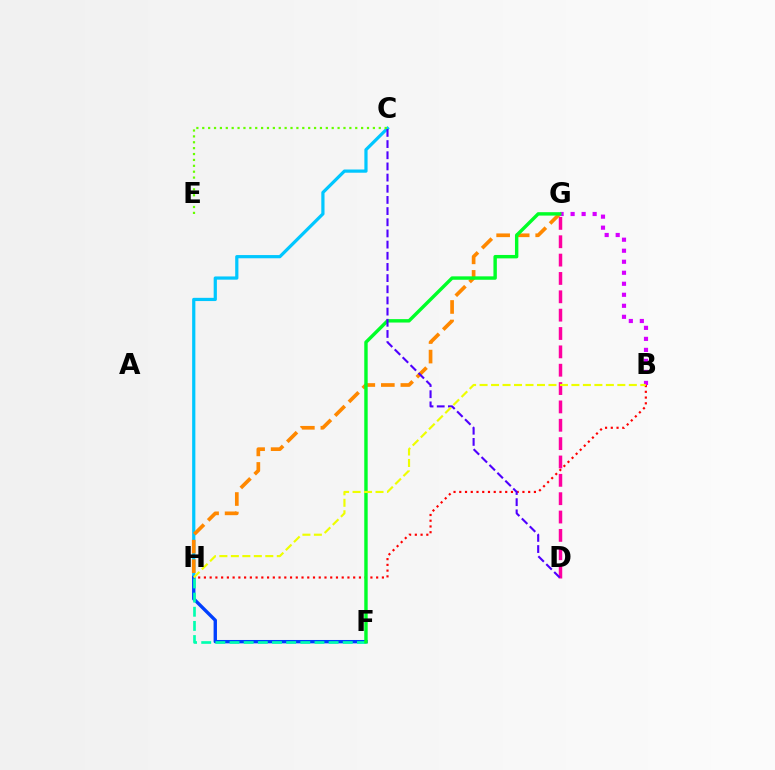{('D', 'G'): [{'color': '#ff00a0', 'line_style': 'dashed', 'thickness': 2.49}], ('B', 'H'): [{'color': '#ff0000', 'line_style': 'dotted', 'thickness': 1.56}, {'color': '#eeff00', 'line_style': 'dashed', 'thickness': 1.56}], ('C', 'H'): [{'color': '#00c7ff', 'line_style': 'solid', 'thickness': 2.32}], ('G', 'H'): [{'color': '#ff8800', 'line_style': 'dashed', 'thickness': 2.65}], ('F', 'H'): [{'color': '#003fff', 'line_style': 'solid', 'thickness': 2.43}, {'color': '#00ffaf', 'line_style': 'dashed', 'thickness': 1.92}], ('B', 'G'): [{'color': '#d600ff', 'line_style': 'dotted', 'thickness': 2.99}], ('C', 'E'): [{'color': '#66ff00', 'line_style': 'dotted', 'thickness': 1.6}], ('F', 'G'): [{'color': '#00ff27', 'line_style': 'solid', 'thickness': 2.46}], ('C', 'D'): [{'color': '#4f00ff', 'line_style': 'dashed', 'thickness': 1.52}]}